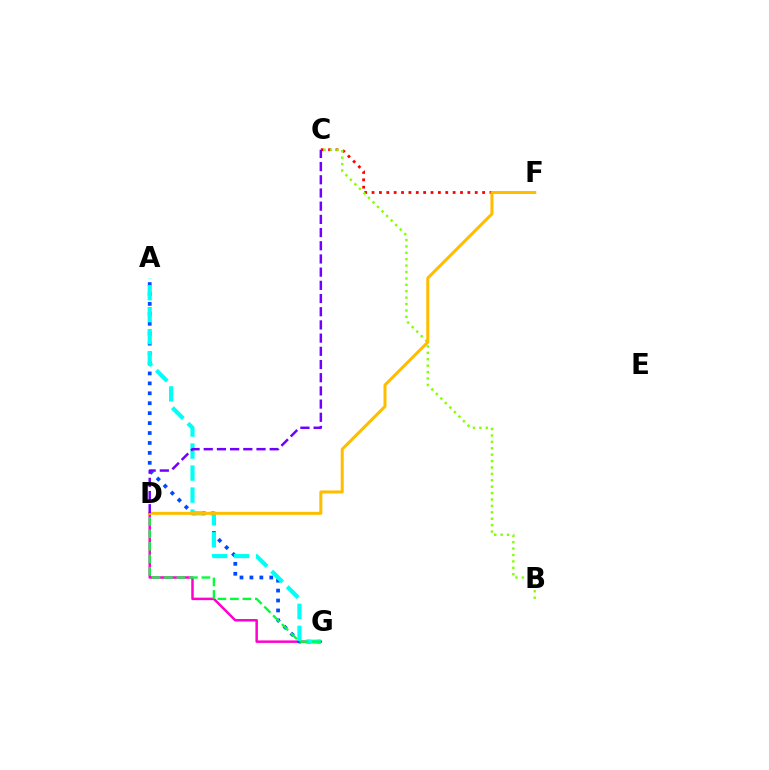{('C', 'F'): [{'color': '#ff0000', 'line_style': 'dotted', 'thickness': 2.0}], ('D', 'G'): [{'color': '#ff00cf', 'line_style': 'solid', 'thickness': 1.8}, {'color': '#00ff39', 'line_style': 'dashed', 'thickness': 1.69}], ('A', 'G'): [{'color': '#004bff', 'line_style': 'dotted', 'thickness': 2.7}, {'color': '#00fff6', 'line_style': 'dashed', 'thickness': 2.99}], ('B', 'C'): [{'color': '#84ff00', 'line_style': 'dotted', 'thickness': 1.74}], ('D', 'F'): [{'color': '#ffbd00', 'line_style': 'solid', 'thickness': 2.18}], ('C', 'D'): [{'color': '#7200ff', 'line_style': 'dashed', 'thickness': 1.79}]}